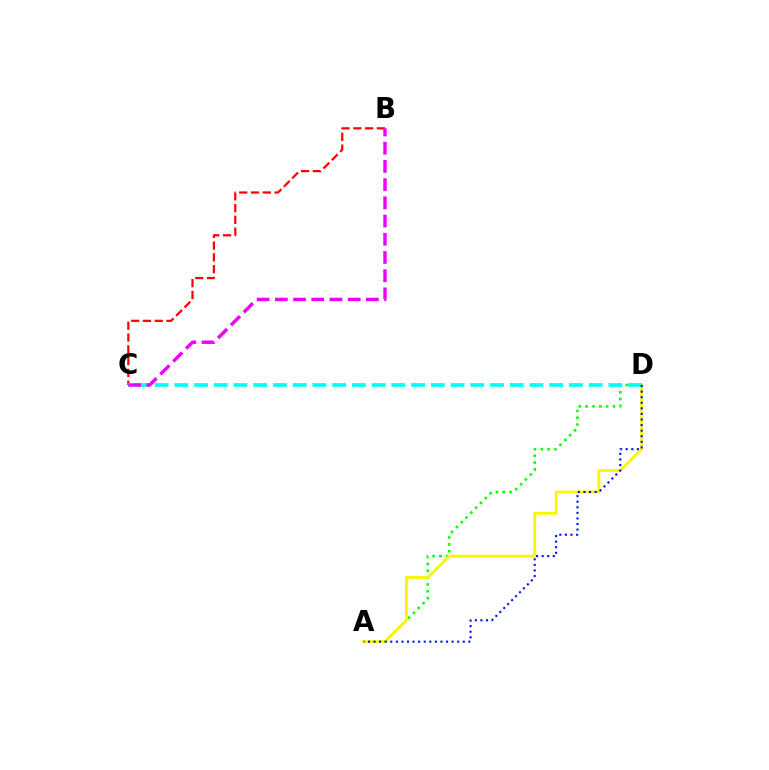{('A', 'D'): [{'color': '#08ff00', 'line_style': 'dotted', 'thickness': 1.86}, {'color': '#fcf500', 'line_style': 'solid', 'thickness': 2.04}, {'color': '#0010ff', 'line_style': 'dotted', 'thickness': 1.52}], ('B', 'C'): [{'color': '#ff0000', 'line_style': 'dashed', 'thickness': 1.6}, {'color': '#ee00ff', 'line_style': 'dashed', 'thickness': 2.47}], ('C', 'D'): [{'color': '#00fff6', 'line_style': 'dashed', 'thickness': 2.68}]}